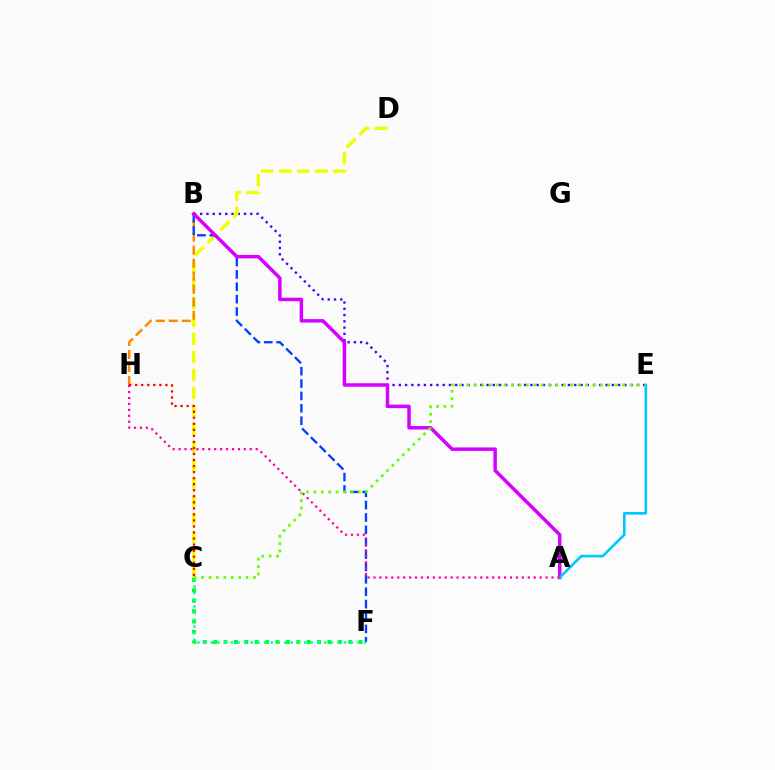{('C', 'F'): [{'color': '#00ff27', 'line_style': 'dotted', 'thickness': 2.82}, {'color': '#00ffaf', 'line_style': 'dotted', 'thickness': 1.81}], ('B', 'E'): [{'color': '#4f00ff', 'line_style': 'dotted', 'thickness': 1.7}], ('C', 'D'): [{'color': '#eeff00', 'line_style': 'dashed', 'thickness': 2.45}], ('B', 'H'): [{'color': '#ff8800', 'line_style': 'dashed', 'thickness': 1.77}], ('B', 'F'): [{'color': '#003fff', 'line_style': 'dashed', 'thickness': 1.68}], ('A', 'B'): [{'color': '#d600ff', 'line_style': 'solid', 'thickness': 2.51}], ('A', 'E'): [{'color': '#00c7ff', 'line_style': 'solid', 'thickness': 1.89}], ('C', 'H'): [{'color': '#ff0000', 'line_style': 'dotted', 'thickness': 1.64}], ('A', 'H'): [{'color': '#ff00a0', 'line_style': 'dotted', 'thickness': 1.61}], ('C', 'E'): [{'color': '#66ff00', 'line_style': 'dotted', 'thickness': 2.01}]}